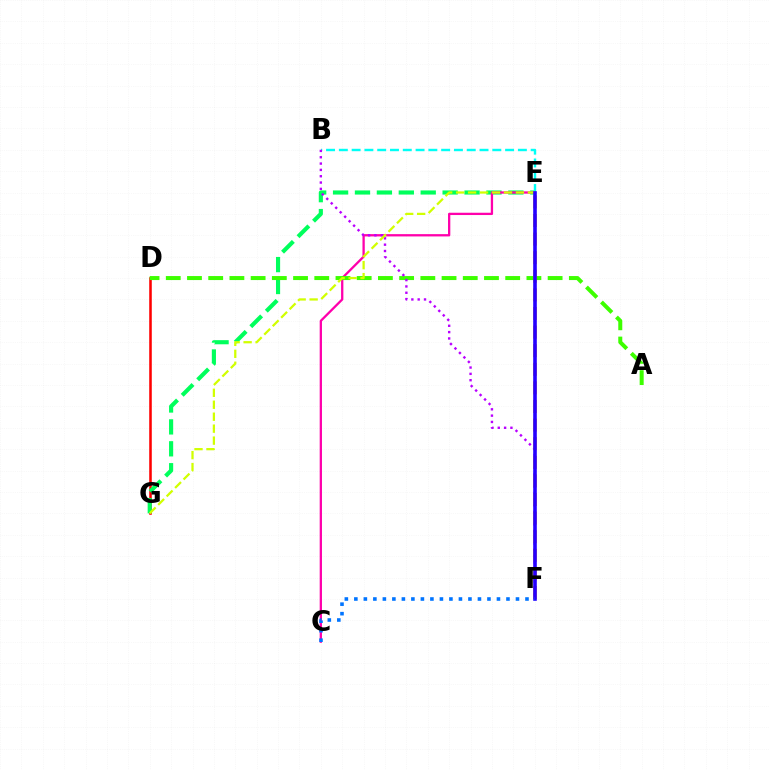{('D', 'G'): [{'color': '#ff0000', 'line_style': 'solid', 'thickness': 1.84}], ('E', 'G'): [{'color': '#00ff5c', 'line_style': 'dashed', 'thickness': 2.98}, {'color': '#d1ff00', 'line_style': 'dashed', 'thickness': 1.62}], ('B', 'E'): [{'color': '#00fff6', 'line_style': 'dashed', 'thickness': 1.74}], ('C', 'E'): [{'color': '#ff00ac', 'line_style': 'solid', 'thickness': 1.65}], ('A', 'D'): [{'color': '#3dff00', 'line_style': 'dashed', 'thickness': 2.88}], ('B', 'F'): [{'color': '#b900ff', 'line_style': 'dotted', 'thickness': 1.72}], ('E', 'F'): [{'color': '#ff9400', 'line_style': 'dashed', 'thickness': 2.53}, {'color': '#2500ff', 'line_style': 'solid', 'thickness': 2.59}], ('C', 'F'): [{'color': '#0074ff', 'line_style': 'dotted', 'thickness': 2.58}]}